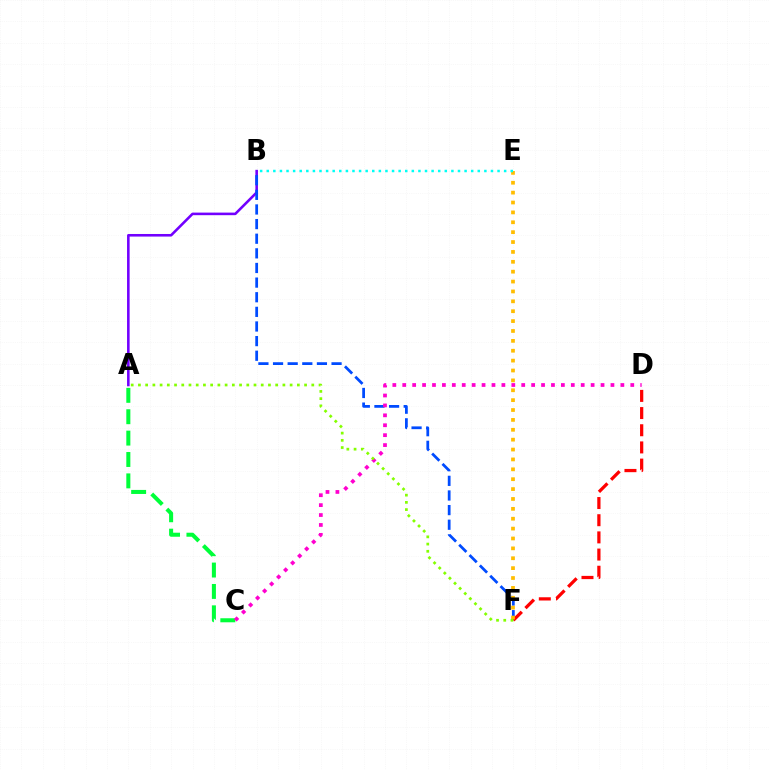{('A', 'B'): [{'color': '#7200ff', 'line_style': 'solid', 'thickness': 1.86}], ('B', 'F'): [{'color': '#004bff', 'line_style': 'dashed', 'thickness': 1.99}], ('D', 'F'): [{'color': '#ff0000', 'line_style': 'dashed', 'thickness': 2.33}], ('E', 'F'): [{'color': '#ffbd00', 'line_style': 'dotted', 'thickness': 2.68}], ('A', 'C'): [{'color': '#00ff39', 'line_style': 'dashed', 'thickness': 2.9}], ('B', 'E'): [{'color': '#00fff6', 'line_style': 'dotted', 'thickness': 1.79}], ('C', 'D'): [{'color': '#ff00cf', 'line_style': 'dotted', 'thickness': 2.69}], ('A', 'F'): [{'color': '#84ff00', 'line_style': 'dotted', 'thickness': 1.96}]}